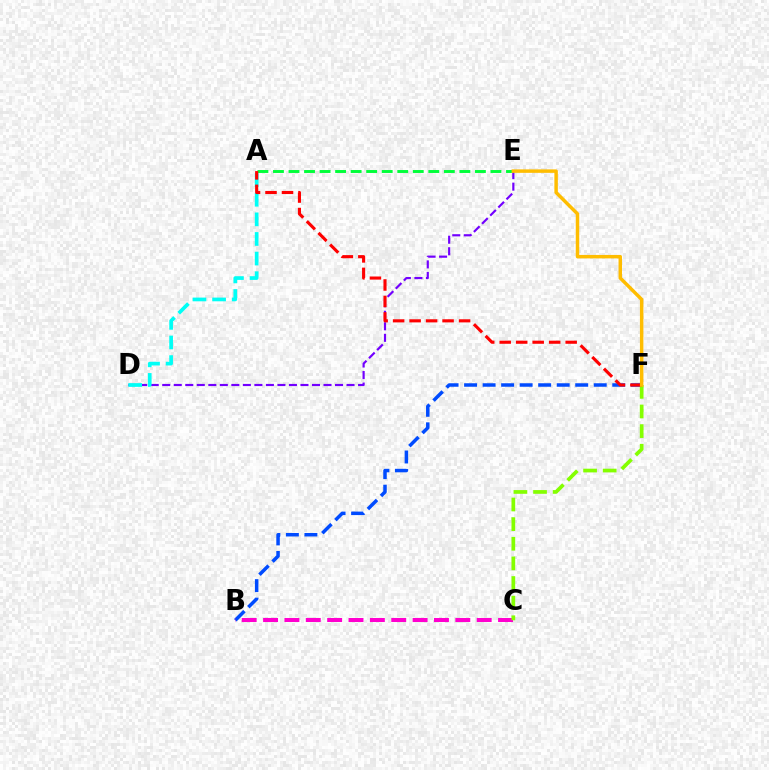{('B', 'F'): [{'color': '#004bff', 'line_style': 'dashed', 'thickness': 2.52}], ('D', 'E'): [{'color': '#7200ff', 'line_style': 'dashed', 'thickness': 1.56}], ('A', 'D'): [{'color': '#00fff6', 'line_style': 'dashed', 'thickness': 2.66}], ('B', 'C'): [{'color': '#ff00cf', 'line_style': 'dashed', 'thickness': 2.9}], ('C', 'F'): [{'color': '#84ff00', 'line_style': 'dashed', 'thickness': 2.67}], ('A', 'E'): [{'color': '#00ff39', 'line_style': 'dashed', 'thickness': 2.11}], ('A', 'F'): [{'color': '#ff0000', 'line_style': 'dashed', 'thickness': 2.24}], ('E', 'F'): [{'color': '#ffbd00', 'line_style': 'solid', 'thickness': 2.5}]}